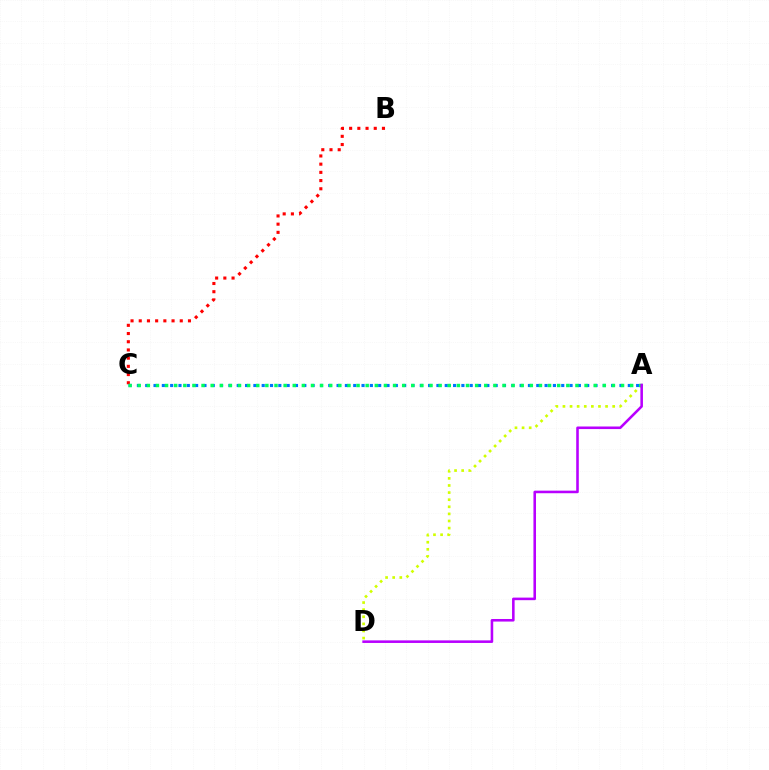{('A', 'D'): [{'color': '#d1ff00', 'line_style': 'dotted', 'thickness': 1.93}, {'color': '#b900ff', 'line_style': 'solid', 'thickness': 1.85}], ('B', 'C'): [{'color': '#ff0000', 'line_style': 'dotted', 'thickness': 2.23}], ('A', 'C'): [{'color': '#0074ff', 'line_style': 'dotted', 'thickness': 2.26}, {'color': '#00ff5c', 'line_style': 'dotted', 'thickness': 2.48}]}